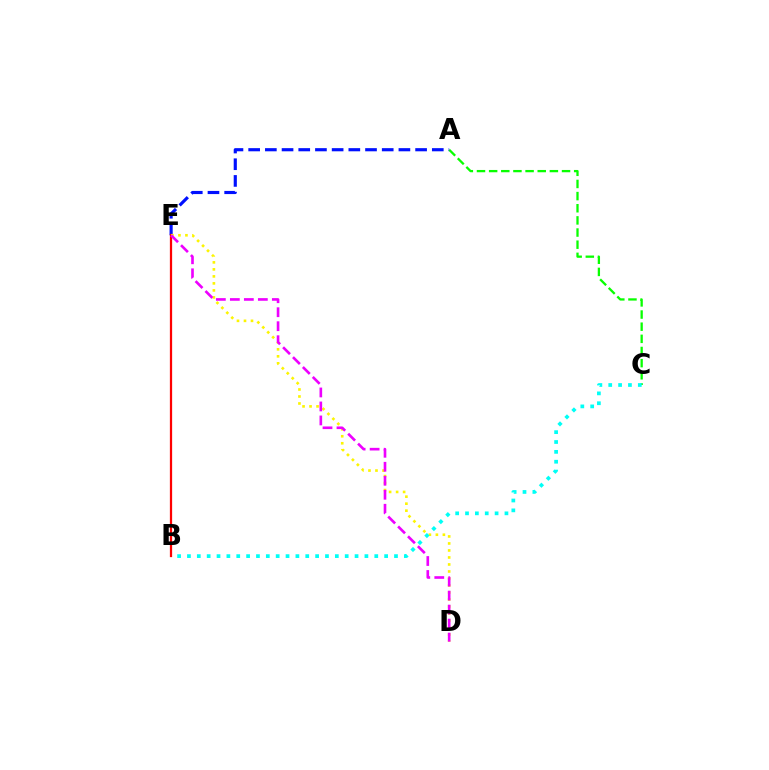{('A', 'C'): [{'color': '#08ff00', 'line_style': 'dashed', 'thickness': 1.65}], ('A', 'E'): [{'color': '#0010ff', 'line_style': 'dashed', 'thickness': 2.27}], ('B', 'E'): [{'color': '#ff0000', 'line_style': 'solid', 'thickness': 1.62}], ('D', 'E'): [{'color': '#fcf500', 'line_style': 'dotted', 'thickness': 1.9}, {'color': '#ee00ff', 'line_style': 'dashed', 'thickness': 1.9}], ('B', 'C'): [{'color': '#00fff6', 'line_style': 'dotted', 'thickness': 2.68}]}